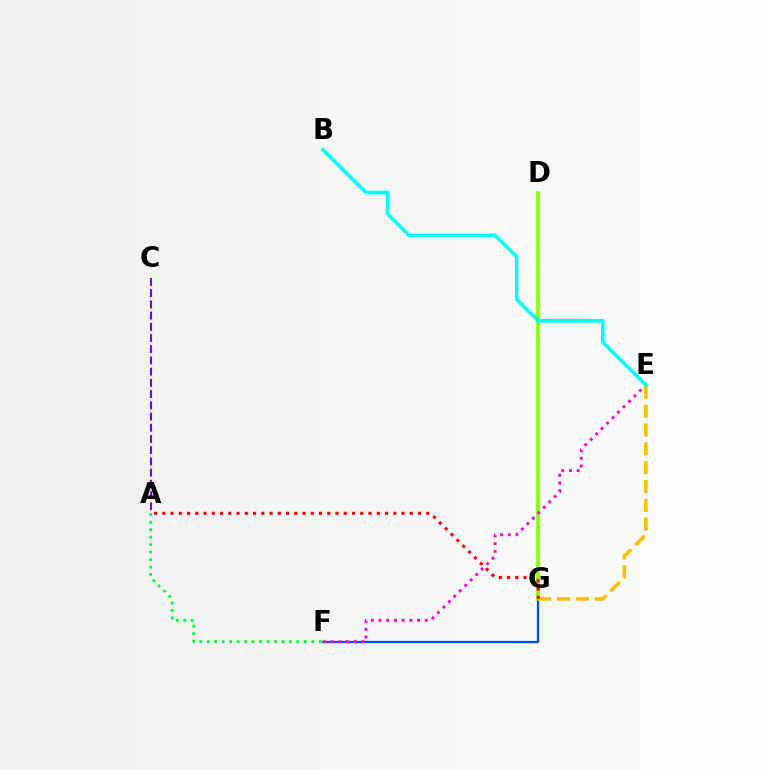{('A', 'C'): [{'color': '#7200ff', 'line_style': 'dashed', 'thickness': 1.52}], ('E', 'G'): [{'color': '#ffbd00', 'line_style': 'dashed', 'thickness': 2.56}], ('F', 'G'): [{'color': '#004bff', 'line_style': 'solid', 'thickness': 1.62}], ('D', 'G'): [{'color': '#84ff00', 'line_style': 'solid', 'thickness': 2.55}], ('A', 'F'): [{'color': '#00ff39', 'line_style': 'dotted', 'thickness': 2.03}], ('E', 'F'): [{'color': '#ff00cf', 'line_style': 'dotted', 'thickness': 2.09}], ('B', 'E'): [{'color': '#00fff6', 'line_style': 'solid', 'thickness': 2.57}], ('A', 'G'): [{'color': '#ff0000', 'line_style': 'dotted', 'thickness': 2.24}]}